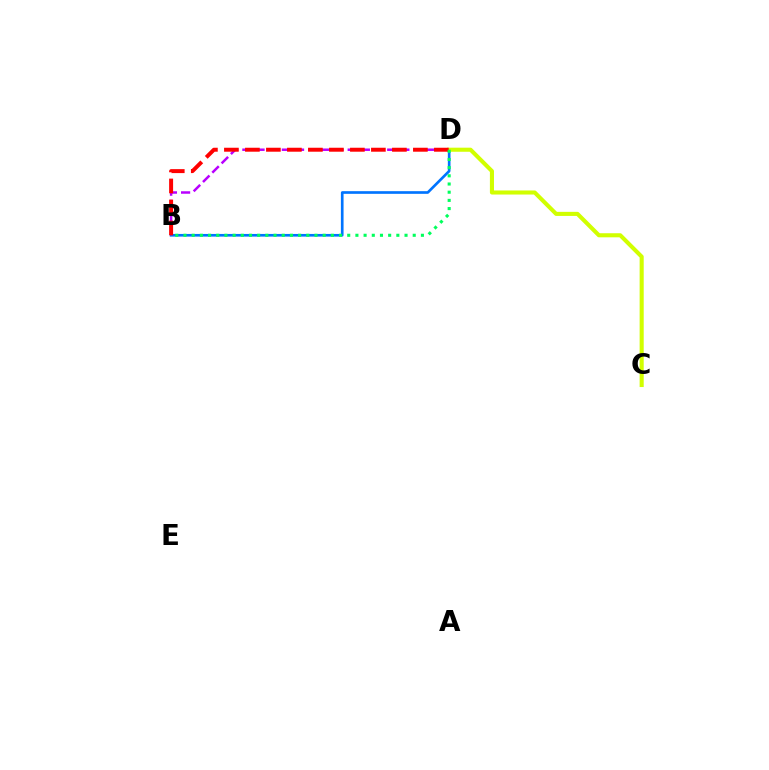{('B', 'D'): [{'color': '#0074ff', 'line_style': 'solid', 'thickness': 1.92}, {'color': '#b900ff', 'line_style': 'dashed', 'thickness': 1.79}, {'color': '#ff0000', 'line_style': 'dashed', 'thickness': 2.85}, {'color': '#00ff5c', 'line_style': 'dotted', 'thickness': 2.22}], ('C', 'D'): [{'color': '#d1ff00', 'line_style': 'solid', 'thickness': 2.94}]}